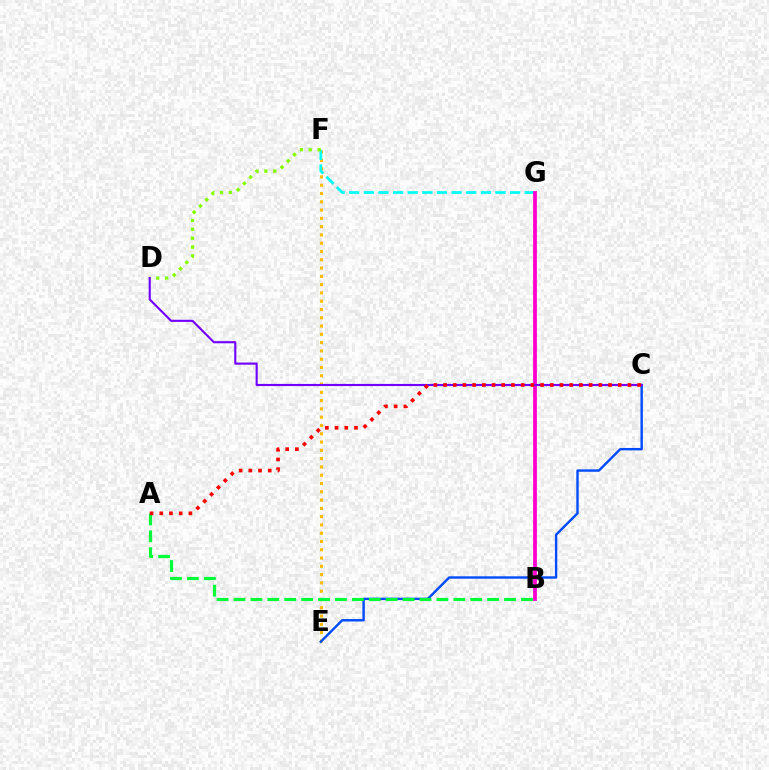{('E', 'F'): [{'color': '#ffbd00', 'line_style': 'dotted', 'thickness': 2.25}], ('F', 'G'): [{'color': '#00fff6', 'line_style': 'dashed', 'thickness': 1.99}], ('D', 'F'): [{'color': '#84ff00', 'line_style': 'dotted', 'thickness': 2.41}], ('B', 'G'): [{'color': '#ff00cf', 'line_style': 'solid', 'thickness': 2.73}], ('C', 'E'): [{'color': '#004bff', 'line_style': 'solid', 'thickness': 1.73}], ('C', 'D'): [{'color': '#7200ff', 'line_style': 'solid', 'thickness': 1.54}], ('A', 'B'): [{'color': '#00ff39', 'line_style': 'dashed', 'thickness': 2.3}], ('A', 'C'): [{'color': '#ff0000', 'line_style': 'dotted', 'thickness': 2.64}]}